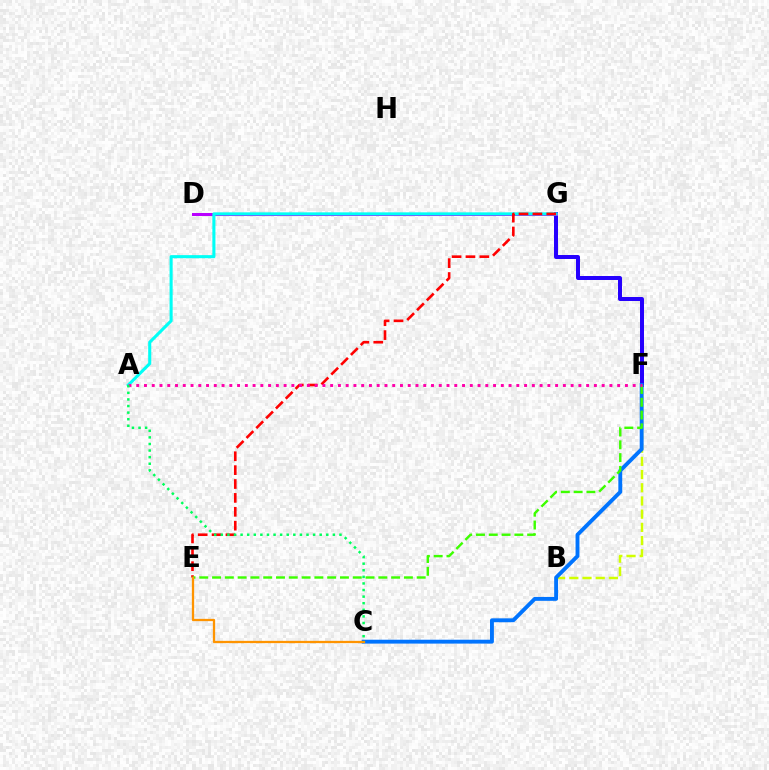{('F', 'G'): [{'color': '#2500ff', 'line_style': 'solid', 'thickness': 2.87}], ('D', 'G'): [{'color': '#b900ff', 'line_style': 'solid', 'thickness': 2.17}], ('B', 'F'): [{'color': '#d1ff00', 'line_style': 'dashed', 'thickness': 1.79}], ('A', 'G'): [{'color': '#00fff6', 'line_style': 'solid', 'thickness': 2.21}], ('E', 'G'): [{'color': '#ff0000', 'line_style': 'dashed', 'thickness': 1.89}], ('C', 'F'): [{'color': '#0074ff', 'line_style': 'solid', 'thickness': 2.8}], ('E', 'F'): [{'color': '#3dff00', 'line_style': 'dashed', 'thickness': 1.74}], ('A', 'F'): [{'color': '#ff00ac', 'line_style': 'dotted', 'thickness': 2.11}], ('C', 'E'): [{'color': '#ff9400', 'line_style': 'solid', 'thickness': 1.64}], ('A', 'C'): [{'color': '#00ff5c', 'line_style': 'dotted', 'thickness': 1.79}]}